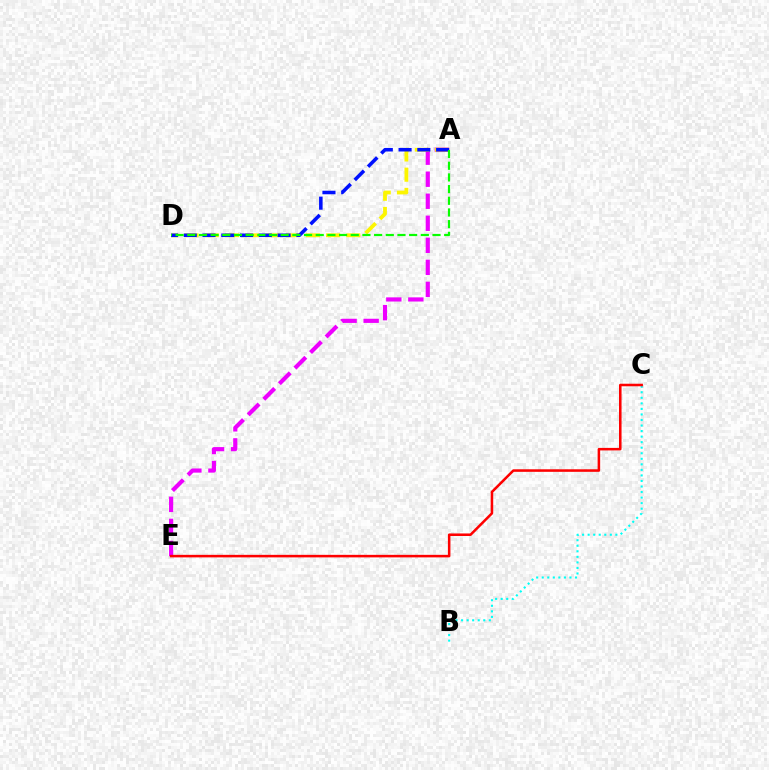{('A', 'E'): [{'color': '#ee00ff', 'line_style': 'dashed', 'thickness': 2.99}], ('A', 'D'): [{'color': '#fcf500', 'line_style': 'dashed', 'thickness': 2.75}, {'color': '#0010ff', 'line_style': 'dashed', 'thickness': 2.55}, {'color': '#08ff00', 'line_style': 'dashed', 'thickness': 1.59}], ('B', 'C'): [{'color': '#00fff6', 'line_style': 'dotted', 'thickness': 1.51}], ('C', 'E'): [{'color': '#ff0000', 'line_style': 'solid', 'thickness': 1.83}]}